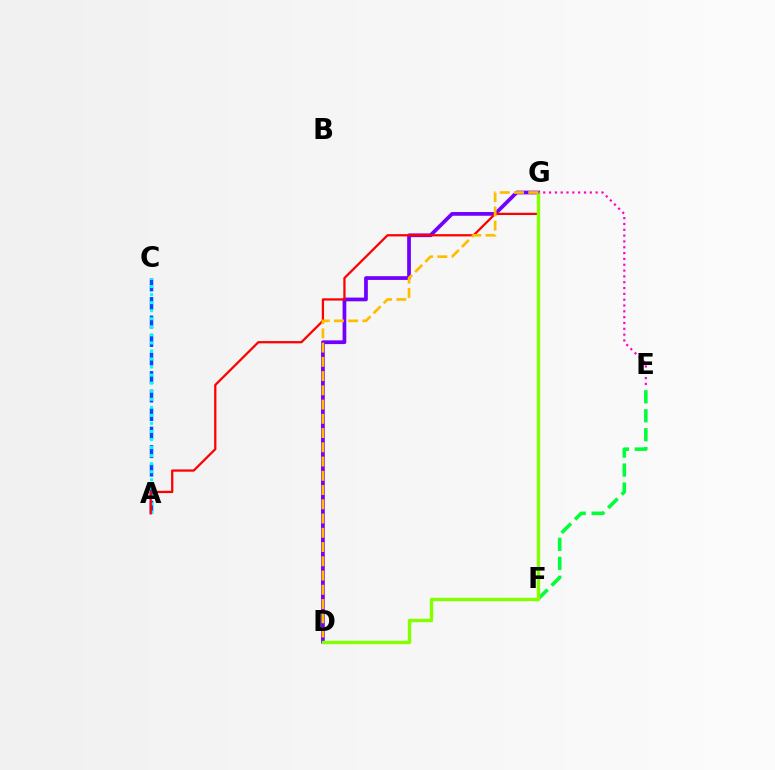{('A', 'C'): [{'color': '#004bff', 'line_style': 'dashed', 'thickness': 2.52}, {'color': '#00fff6', 'line_style': 'dotted', 'thickness': 2.19}], ('E', 'F'): [{'color': '#00ff39', 'line_style': 'dashed', 'thickness': 2.58}], ('D', 'G'): [{'color': '#7200ff', 'line_style': 'solid', 'thickness': 2.69}, {'color': '#84ff00', 'line_style': 'solid', 'thickness': 2.45}, {'color': '#ffbd00', 'line_style': 'dashed', 'thickness': 1.94}], ('A', 'G'): [{'color': '#ff0000', 'line_style': 'solid', 'thickness': 1.63}], ('E', 'G'): [{'color': '#ff00cf', 'line_style': 'dotted', 'thickness': 1.58}]}